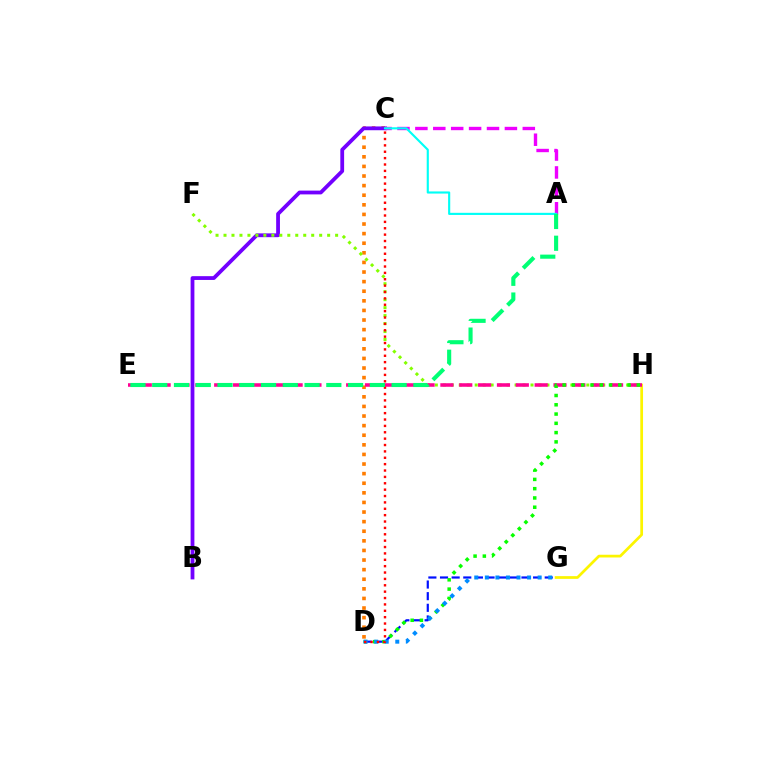{('G', 'H'): [{'color': '#fcf500', 'line_style': 'solid', 'thickness': 1.96}], ('C', 'D'): [{'color': '#ff7c00', 'line_style': 'dotted', 'thickness': 2.61}, {'color': '#ff0000', 'line_style': 'dotted', 'thickness': 1.73}], ('D', 'G'): [{'color': '#0010ff', 'line_style': 'dashed', 'thickness': 1.58}, {'color': '#008cff', 'line_style': 'dotted', 'thickness': 2.87}], ('B', 'C'): [{'color': '#7200ff', 'line_style': 'solid', 'thickness': 2.73}], ('F', 'H'): [{'color': '#84ff00', 'line_style': 'dotted', 'thickness': 2.17}], ('E', 'H'): [{'color': '#ff0094', 'line_style': 'dashed', 'thickness': 2.56}], ('D', 'H'): [{'color': '#08ff00', 'line_style': 'dotted', 'thickness': 2.52}], ('A', 'C'): [{'color': '#ee00ff', 'line_style': 'dashed', 'thickness': 2.43}, {'color': '#00fff6', 'line_style': 'solid', 'thickness': 1.54}], ('A', 'E'): [{'color': '#00ff74', 'line_style': 'dashed', 'thickness': 2.96}]}